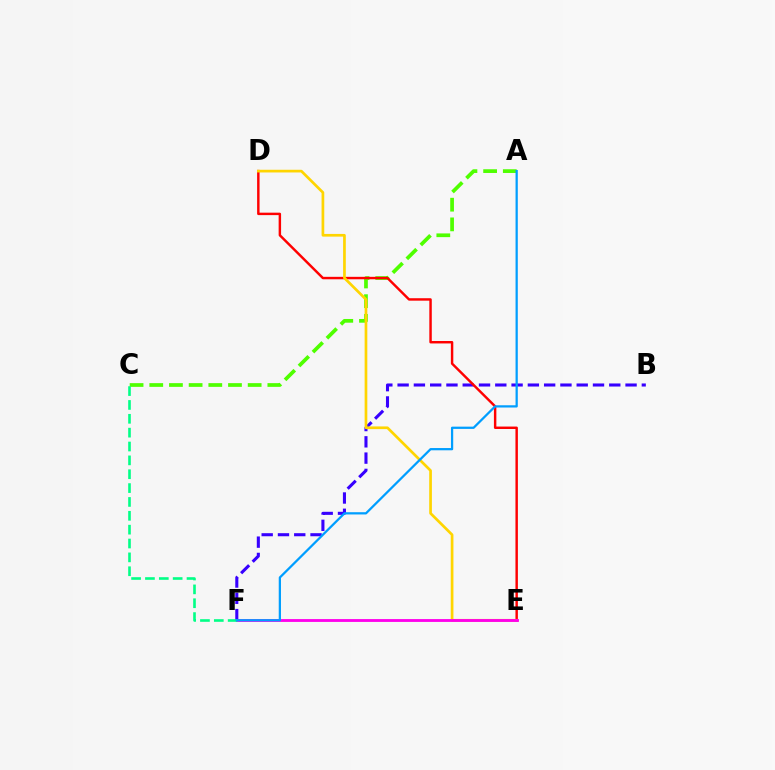{('A', 'C'): [{'color': '#4fff00', 'line_style': 'dashed', 'thickness': 2.67}], ('B', 'F'): [{'color': '#3700ff', 'line_style': 'dashed', 'thickness': 2.21}], ('D', 'E'): [{'color': '#ff0000', 'line_style': 'solid', 'thickness': 1.76}, {'color': '#ffd500', 'line_style': 'solid', 'thickness': 1.94}], ('E', 'F'): [{'color': '#ff00ed', 'line_style': 'solid', 'thickness': 2.05}], ('C', 'F'): [{'color': '#00ff86', 'line_style': 'dashed', 'thickness': 1.88}], ('A', 'F'): [{'color': '#009eff', 'line_style': 'solid', 'thickness': 1.62}]}